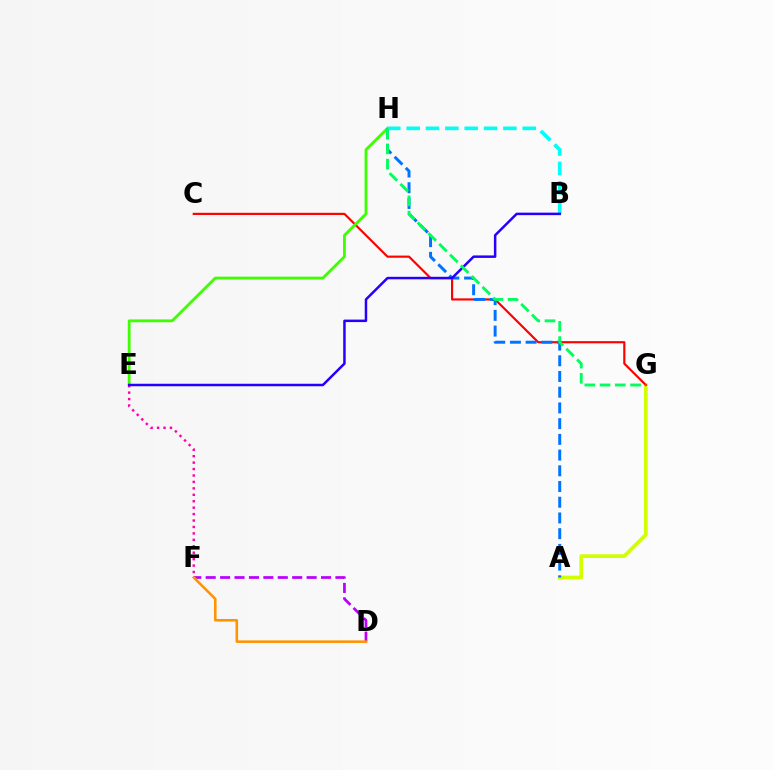{('A', 'G'): [{'color': '#d1ff00', 'line_style': 'solid', 'thickness': 2.66}], ('C', 'G'): [{'color': '#ff0000', 'line_style': 'solid', 'thickness': 1.56}], ('E', 'H'): [{'color': '#3dff00', 'line_style': 'solid', 'thickness': 2.02}], ('D', 'F'): [{'color': '#b900ff', 'line_style': 'dashed', 'thickness': 1.96}, {'color': '#ff9400', 'line_style': 'solid', 'thickness': 1.85}], ('E', 'F'): [{'color': '#ff00ac', 'line_style': 'dotted', 'thickness': 1.75}], ('A', 'H'): [{'color': '#0074ff', 'line_style': 'dashed', 'thickness': 2.14}], ('B', 'H'): [{'color': '#00fff6', 'line_style': 'dashed', 'thickness': 2.63}], ('B', 'E'): [{'color': '#2500ff', 'line_style': 'solid', 'thickness': 1.79}], ('G', 'H'): [{'color': '#00ff5c', 'line_style': 'dashed', 'thickness': 2.07}]}